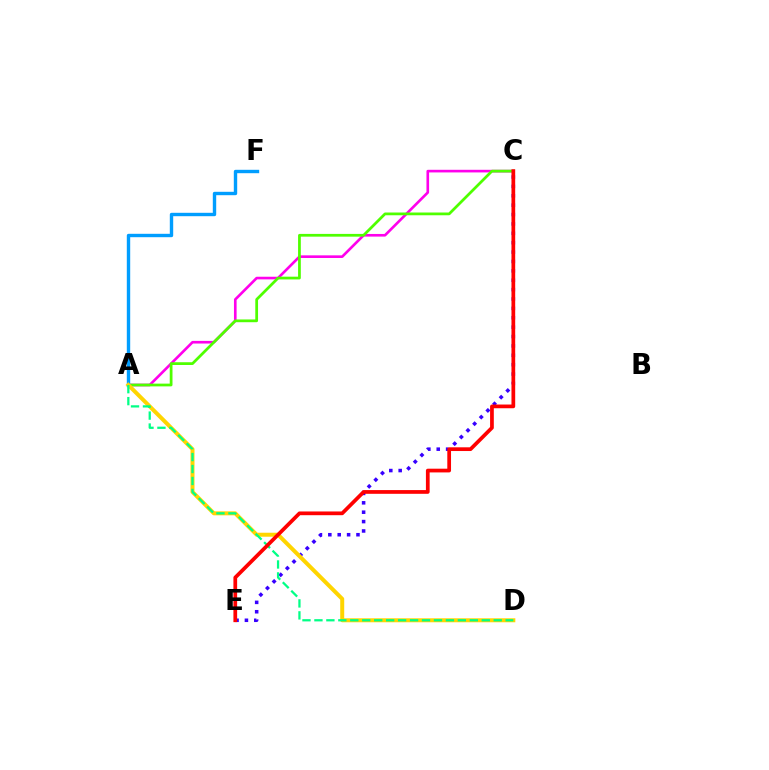{('C', 'E'): [{'color': '#3700ff', 'line_style': 'dotted', 'thickness': 2.55}, {'color': '#ff0000', 'line_style': 'solid', 'thickness': 2.68}], ('A', 'C'): [{'color': '#ff00ed', 'line_style': 'solid', 'thickness': 1.9}, {'color': '#4fff00', 'line_style': 'solid', 'thickness': 1.98}], ('A', 'F'): [{'color': '#009eff', 'line_style': 'solid', 'thickness': 2.44}], ('A', 'D'): [{'color': '#ffd500', 'line_style': 'solid', 'thickness': 2.87}, {'color': '#00ff86', 'line_style': 'dashed', 'thickness': 1.62}]}